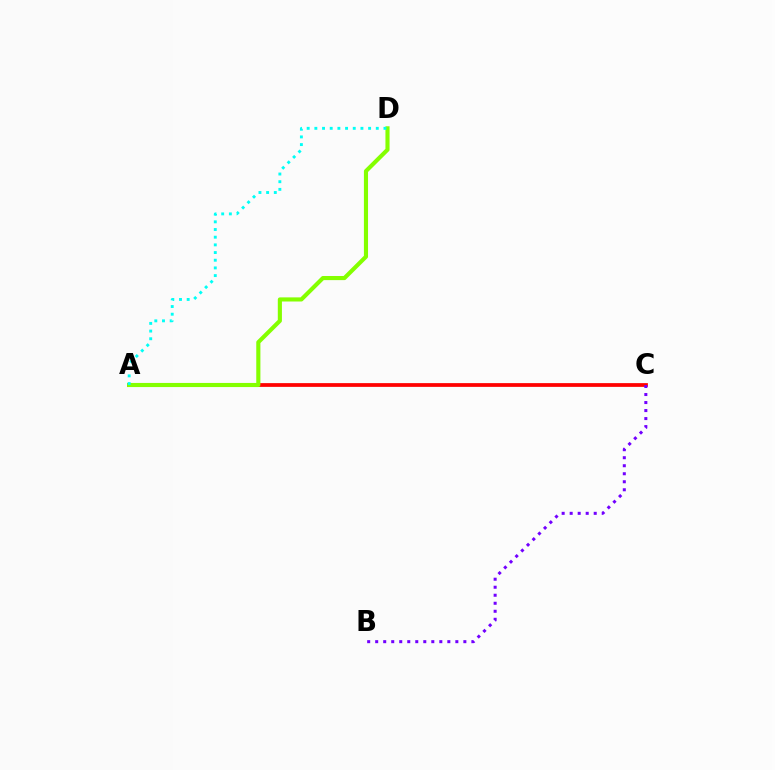{('A', 'C'): [{'color': '#ff0000', 'line_style': 'solid', 'thickness': 2.7}], ('A', 'D'): [{'color': '#84ff00', 'line_style': 'solid', 'thickness': 2.97}, {'color': '#00fff6', 'line_style': 'dotted', 'thickness': 2.09}], ('B', 'C'): [{'color': '#7200ff', 'line_style': 'dotted', 'thickness': 2.18}]}